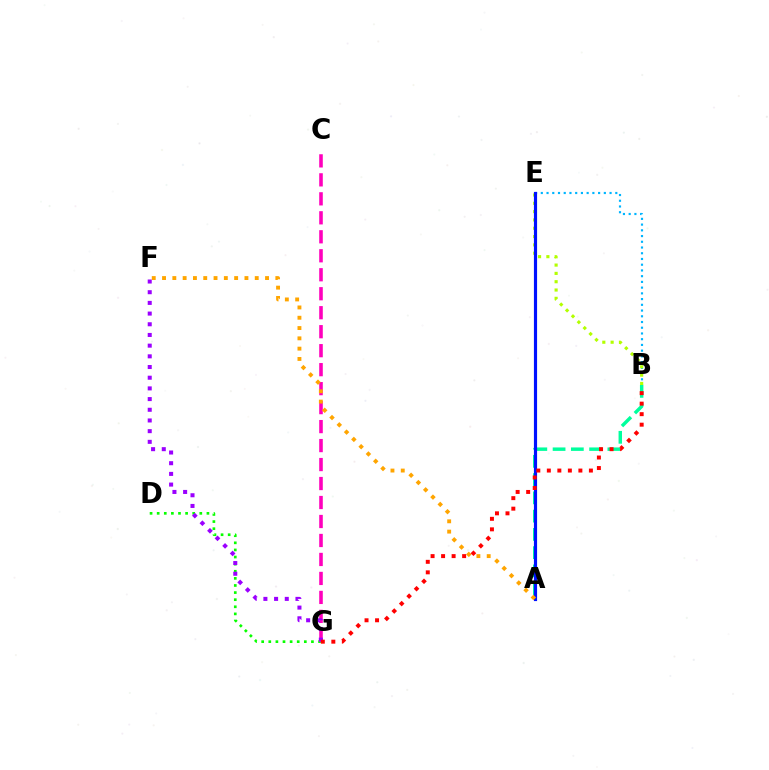{('A', 'B'): [{'color': '#00ff9d', 'line_style': 'dashed', 'thickness': 2.48}], ('B', 'E'): [{'color': '#00b5ff', 'line_style': 'dotted', 'thickness': 1.56}, {'color': '#b3ff00', 'line_style': 'dotted', 'thickness': 2.26}], ('D', 'G'): [{'color': '#08ff00', 'line_style': 'dotted', 'thickness': 1.93}], ('A', 'E'): [{'color': '#0010ff', 'line_style': 'solid', 'thickness': 2.28}], ('C', 'G'): [{'color': '#ff00bd', 'line_style': 'dashed', 'thickness': 2.58}], ('A', 'F'): [{'color': '#ffa500', 'line_style': 'dotted', 'thickness': 2.8}], ('F', 'G'): [{'color': '#9b00ff', 'line_style': 'dotted', 'thickness': 2.9}], ('B', 'G'): [{'color': '#ff0000', 'line_style': 'dotted', 'thickness': 2.86}]}